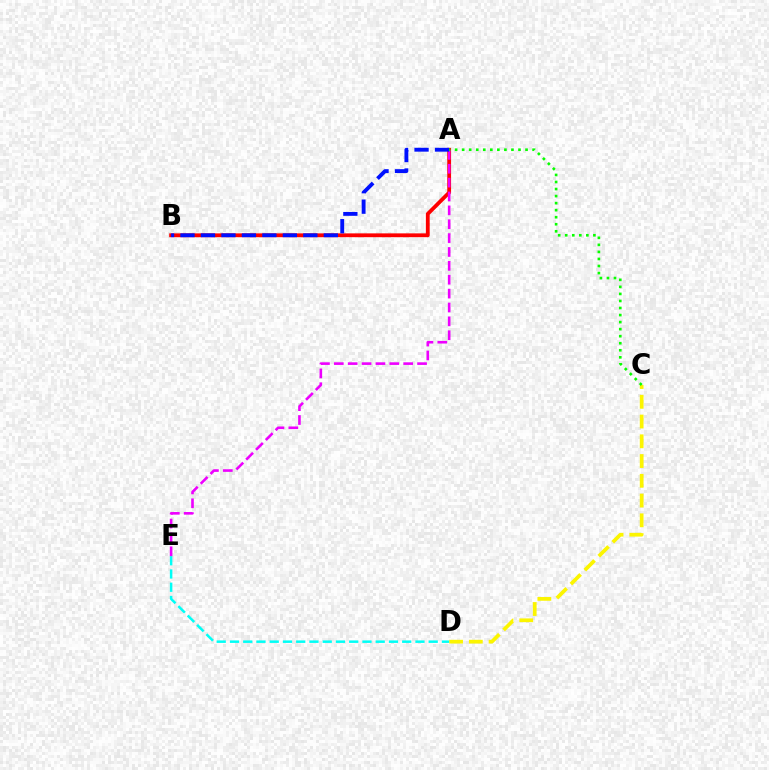{('C', 'D'): [{'color': '#fcf500', 'line_style': 'dashed', 'thickness': 2.68}], ('D', 'E'): [{'color': '#00fff6', 'line_style': 'dashed', 'thickness': 1.8}], ('A', 'B'): [{'color': '#ff0000', 'line_style': 'solid', 'thickness': 2.74}, {'color': '#0010ff', 'line_style': 'dashed', 'thickness': 2.78}], ('A', 'E'): [{'color': '#ee00ff', 'line_style': 'dashed', 'thickness': 1.88}], ('A', 'C'): [{'color': '#08ff00', 'line_style': 'dotted', 'thickness': 1.91}]}